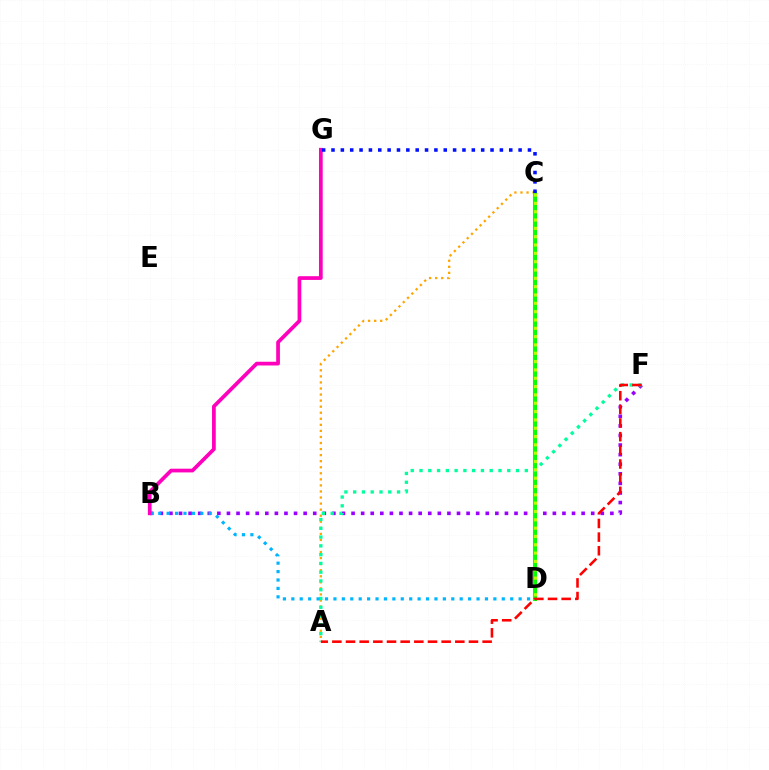{('B', 'F'): [{'color': '#9b00ff', 'line_style': 'dotted', 'thickness': 2.6}], ('A', 'C'): [{'color': '#ffa500', 'line_style': 'dotted', 'thickness': 1.65}], ('C', 'D'): [{'color': '#08ff00', 'line_style': 'solid', 'thickness': 2.93}, {'color': '#b3ff00', 'line_style': 'dotted', 'thickness': 2.26}], ('A', 'F'): [{'color': '#00ff9d', 'line_style': 'dotted', 'thickness': 2.38}, {'color': '#ff0000', 'line_style': 'dashed', 'thickness': 1.86}], ('B', 'D'): [{'color': '#00b5ff', 'line_style': 'dotted', 'thickness': 2.29}], ('B', 'G'): [{'color': '#ff00bd', 'line_style': 'solid', 'thickness': 2.68}], ('C', 'G'): [{'color': '#0010ff', 'line_style': 'dotted', 'thickness': 2.54}]}